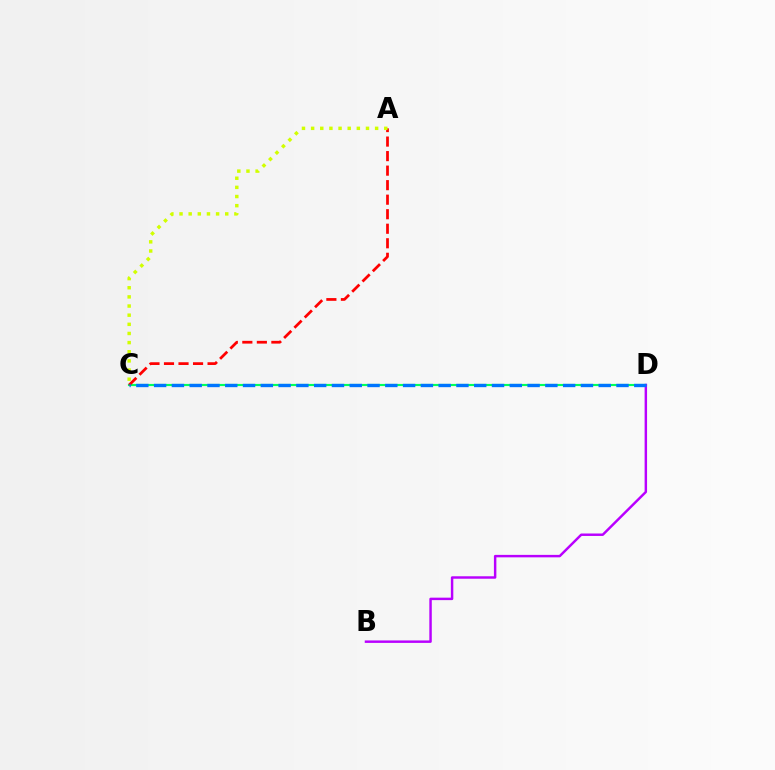{('C', 'D'): [{'color': '#00ff5c', 'line_style': 'solid', 'thickness': 1.55}, {'color': '#0074ff', 'line_style': 'dashed', 'thickness': 2.42}], ('B', 'D'): [{'color': '#b900ff', 'line_style': 'solid', 'thickness': 1.77}], ('A', 'C'): [{'color': '#ff0000', 'line_style': 'dashed', 'thickness': 1.97}, {'color': '#d1ff00', 'line_style': 'dotted', 'thickness': 2.48}]}